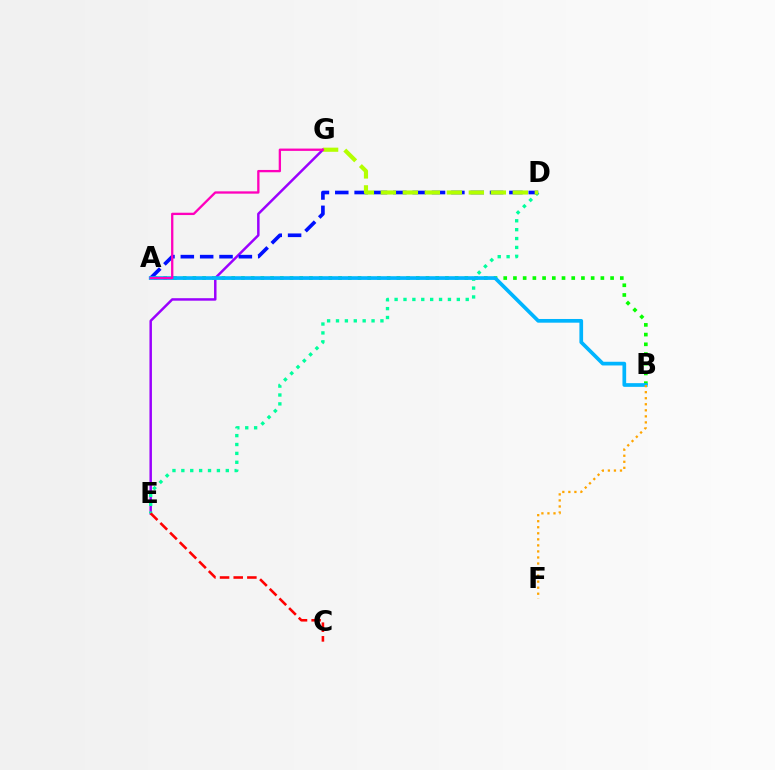{('E', 'G'): [{'color': '#9b00ff', 'line_style': 'solid', 'thickness': 1.79}], ('D', 'E'): [{'color': '#00ff9d', 'line_style': 'dotted', 'thickness': 2.42}], ('A', 'D'): [{'color': '#0010ff', 'line_style': 'dashed', 'thickness': 2.63}], ('A', 'B'): [{'color': '#08ff00', 'line_style': 'dotted', 'thickness': 2.64}, {'color': '#00b5ff', 'line_style': 'solid', 'thickness': 2.66}], ('D', 'G'): [{'color': '#b3ff00', 'line_style': 'dashed', 'thickness': 2.99}], ('C', 'E'): [{'color': '#ff0000', 'line_style': 'dashed', 'thickness': 1.85}], ('A', 'G'): [{'color': '#ff00bd', 'line_style': 'solid', 'thickness': 1.67}], ('B', 'F'): [{'color': '#ffa500', 'line_style': 'dotted', 'thickness': 1.64}]}